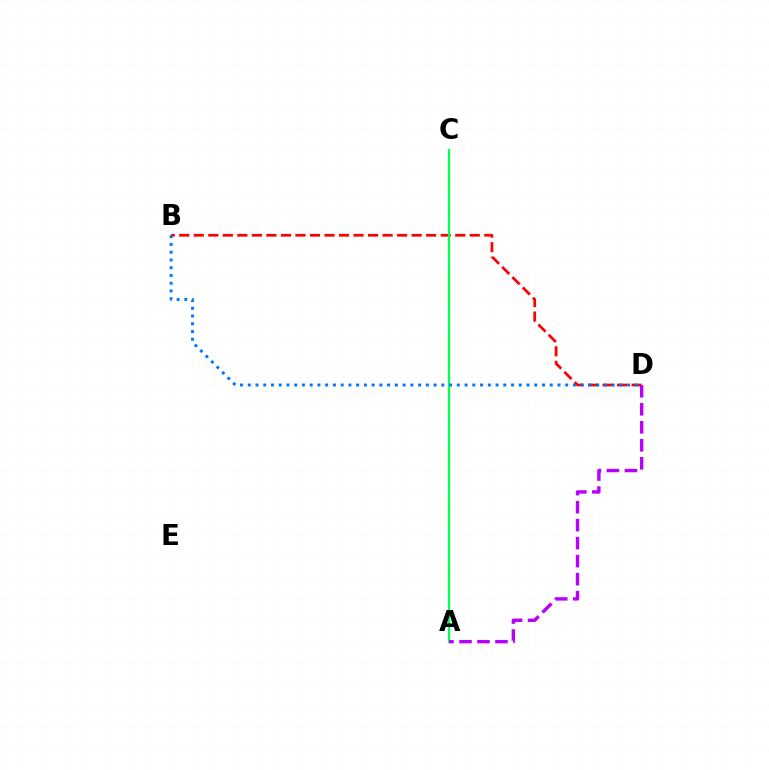{('A', 'C'): [{'color': '#d1ff00', 'line_style': 'dashed', 'thickness': 1.69}, {'color': '#00ff5c', 'line_style': 'solid', 'thickness': 1.57}], ('B', 'D'): [{'color': '#ff0000', 'line_style': 'dashed', 'thickness': 1.97}, {'color': '#0074ff', 'line_style': 'dotted', 'thickness': 2.1}], ('A', 'D'): [{'color': '#b900ff', 'line_style': 'dashed', 'thickness': 2.45}]}